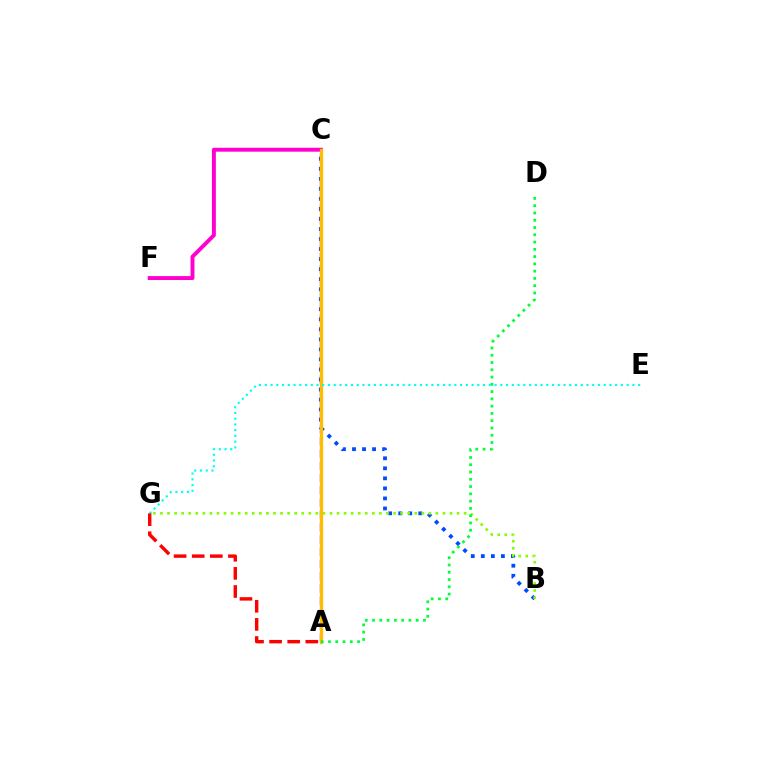{('B', 'C'): [{'color': '#004bff', 'line_style': 'dotted', 'thickness': 2.73}], ('C', 'F'): [{'color': '#ff00cf', 'line_style': 'solid', 'thickness': 2.82}], ('A', 'C'): [{'color': '#7200ff', 'line_style': 'dashed', 'thickness': 1.67}, {'color': '#ffbd00', 'line_style': 'solid', 'thickness': 2.38}], ('B', 'G'): [{'color': '#84ff00', 'line_style': 'dotted', 'thickness': 1.92}], ('A', 'D'): [{'color': '#00ff39', 'line_style': 'dotted', 'thickness': 1.98}], ('E', 'G'): [{'color': '#00fff6', 'line_style': 'dotted', 'thickness': 1.56}], ('A', 'G'): [{'color': '#ff0000', 'line_style': 'dashed', 'thickness': 2.46}]}